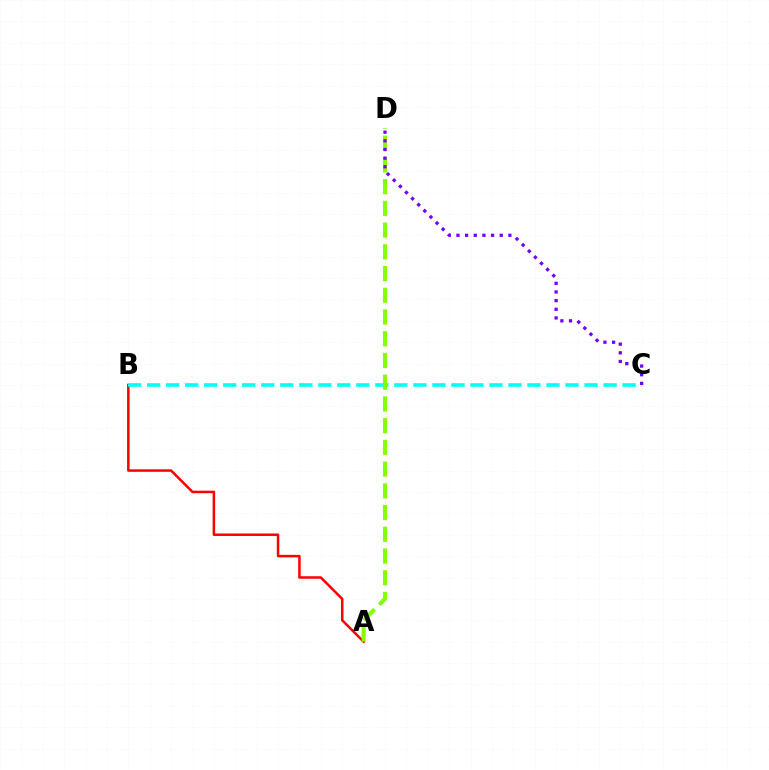{('A', 'B'): [{'color': '#ff0000', 'line_style': 'solid', 'thickness': 1.81}], ('B', 'C'): [{'color': '#00fff6', 'line_style': 'dashed', 'thickness': 2.58}], ('A', 'D'): [{'color': '#84ff00', 'line_style': 'dashed', 'thickness': 2.95}], ('C', 'D'): [{'color': '#7200ff', 'line_style': 'dotted', 'thickness': 2.35}]}